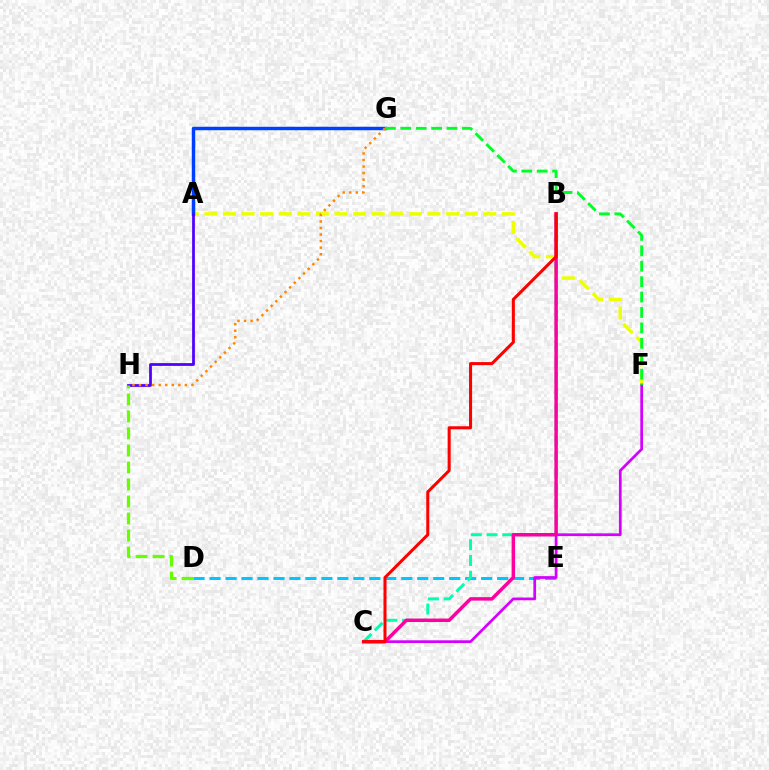{('A', 'F'): [{'color': '#eeff00', 'line_style': 'dashed', 'thickness': 2.53}], ('D', 'E'): [{'color': '#00c7ff', 'line_style': 'dashed', 'thickness': 2.17}], ('B', 'C'): [{'color': '#00ffaf', 'line_style': 'dashed', 'thickness': 2.14}, {'color': '#ff00a0', 'line_style': 'solid', 'thickness': 2.5}, {'color': '#ff0000', 'line_style': 'solid', 'thickness': 2.19}], ('C', 'F'): [{'color': '#d600ff', 'line_style': 'solid', 'thickness': 1.97}], ('A', 'G'): [{'color': '#003fff', 'line_style': 'solid', 'thickness': 2.49}], ('F', 'G'): [{'color': '#00ff27', 'line_style': 'dashed', 'thickness': 2.09}], ('A', 'H'): [{'color': '#4f00ff', 'line_style': 'solid', 'thickness': 1.98}], ('G', 'H'): [{'color': '#ff8800', 'line_style': 'dotted', 'thickness': 1.78}], ('D', 'H'): [{'color': '#66ff00', 'line_style': 'dashed', 'thickness': 2.31}]}